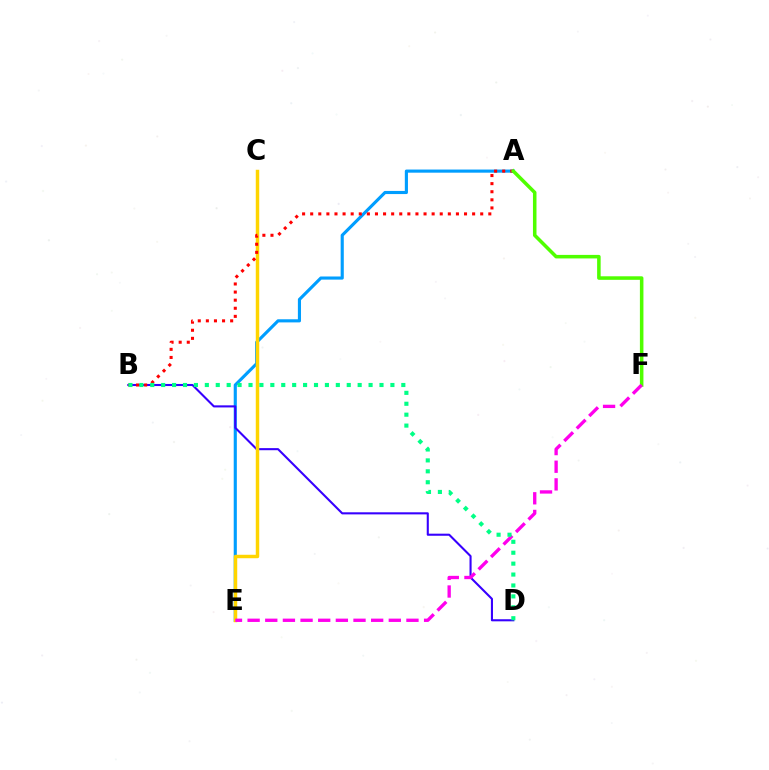{('A', 'E'): [{'color': '#009eff', 'line_style': 'solid', 'thickness': 2.25}], ('B', 'D'): [{'color': '#3700ff', 'line_style': 'solid', 'thickness': 1.5}, {'color': '#00ff86', 'line_style': 'dotted', 'thickness': 2.97}], ('C', 'E'): [{'color': '#ffd500', 'line_style': 'solid', 'thickness': 2.49}], ('A', 'B'): [{'color': '#ff0000', 'line_style': 'dotted', 'thickness': 2.2}], ('A', 'F'): [{'color': '#4fff00', 'line_style': 'solid', 'thickness': 2.55}], ('E', 'F'): [{'color': '#ff00ed', 'line_style': 'dashed', 'thickness': 2.4}]}